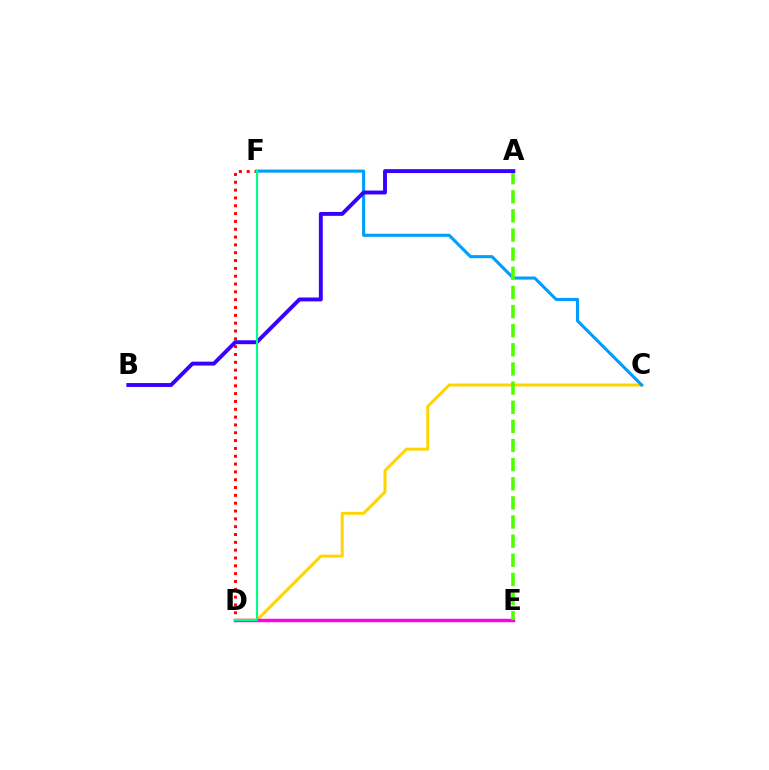{('C', 'D'): [{'color': '#ffd500', 'line_style': 'solid', 'thickness': 2.14}], ('D', 'F'): [{'color': '#ff0000', 'line_style': 'dotted', 'thickness': 2.13}, {'color': '#00ff86', 'line_style': 'solid', 'thickness': 1.55}], ('C', 'F'): [{'color': '#009eff', 'line_style': 'solid', 'thickness': 2.23}], ('D', 'E'): [{'color': '#ff00ed', 'line_style': 'solid', 'thickness': 2.47}], ('A', 'E'): [{'color': '#4fff00', 'line_style': 'dashed', 'thickness': 2.6}], ('A', 'B'): [{'color': '#3700ff', 'line_style': 'solid', 'thickness': 2.81}]}